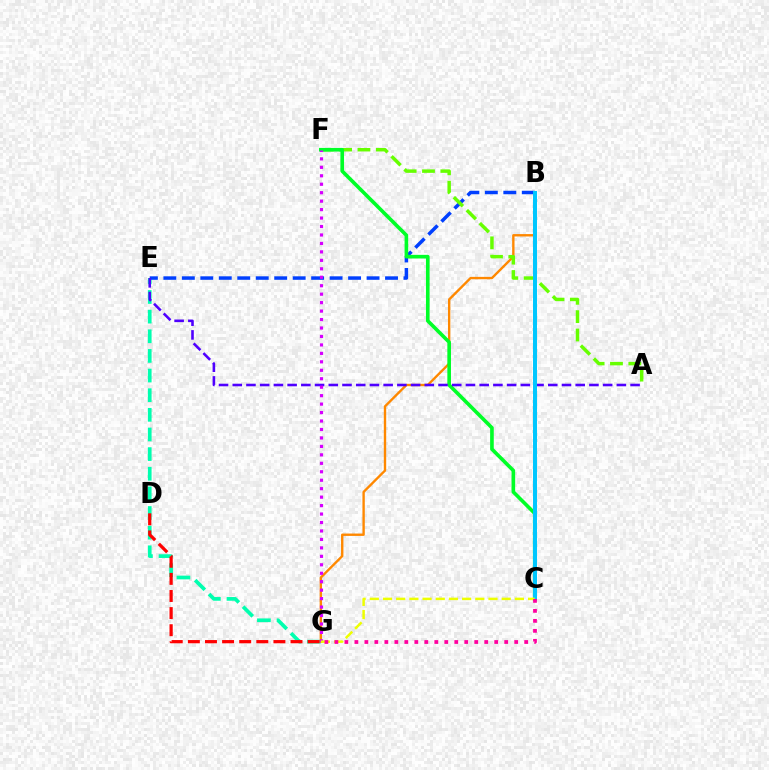{('E', 'G'): [{'color': '#00ffaf', 'line_style': 'dashed', 'thickness': 2.67}], ('B', 'G'): [{'color': '#ff8800', 'line_style': 'solid', 'thickness': 1.71}], ('D', 'G'): [{'color': '#ff0000', 'line_style': 'dashed', 'thickness': 2.32}], ('B', 'E'): [{'color': '#003fff', 'line_style': 'dashed', 'thickness': 2.51}], ('A', 'F'): [{'color': '#66ff00', 'line_style': 'dashed', 'thickness': 2.49}], ('C', 'F'): [{'color': '#00ff27', 'line_style': 'solid', 'thickness': 2.61}], ('A', 'E'): [{'color': '#4f00ff', 'line_style': 'dashed', 'thickness': 1.86}], ('B', 'C'): [{'color': '#00c7ff', 'line_style': 'solid', 'thickness': 2.87}], ('F', 'G'): [{'color': '#d600ff', 'line_style': 'dotted', 'thickness': 2.3}], ('C', 'G'): [{'color': '#eeff00', 'line_style': 'dashed', 'thickness': 1.79}, {'color': '#ff00a0', 'line_style': 'dotted', 'thickness': 2.71}]}